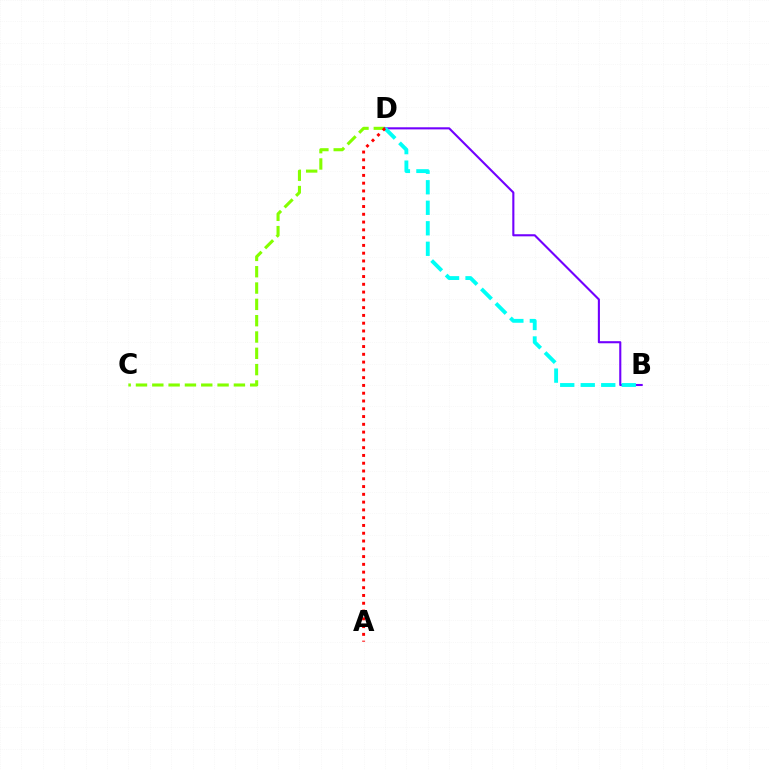{('C', 'D'): [{'color': '#84ff00', 'line_style': 'dashed', 'thickness': 2.22}], ('B', 'D'): [{'color': '#7200ff', 'line_style': 'solid', 'thickness': 1.51}, {'color': '#00fff6', 'line_style': 'dashed', 'thickness': 2.79}], ('A', 'D'): [{'color': '#ff0000', 'line_style': 'dotted', 'thickness': 2.11}]}